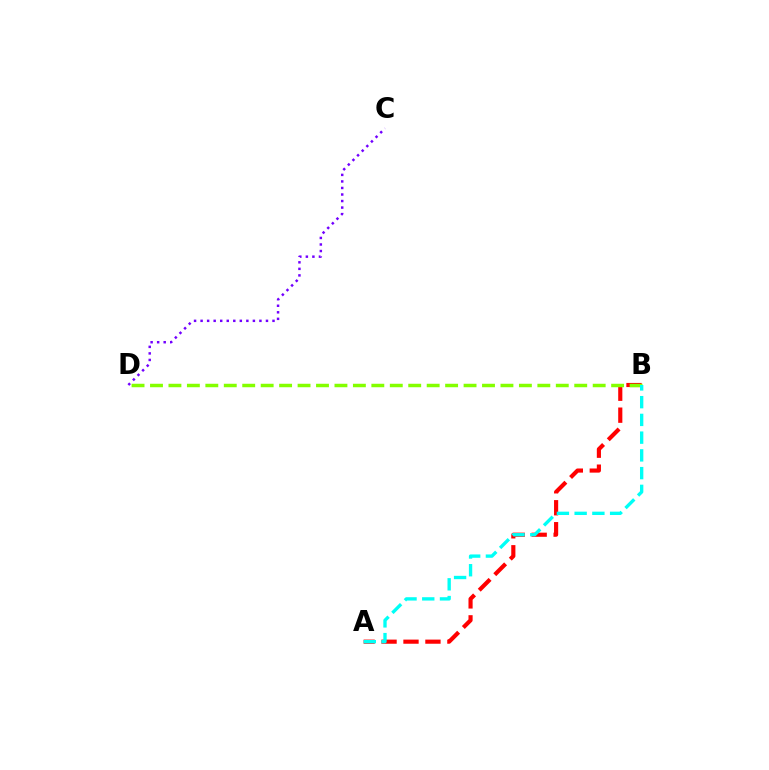{('A', 'B'): [{'color': '#ff0000', 'line_style': 'dashed', 'thickness': 2.98}, {'color': '#00fff6', 'line_style': 'dashed', 'thickness': 2.41}], ('B', 'D'): [{'color': '#84ff00', 'line_style': 'dashed', 'thickness': 2.51}], ('C', 'D'): [{'color': '#7200ff', 'line_style': 'dotted', 'thickness': 1.78}]}